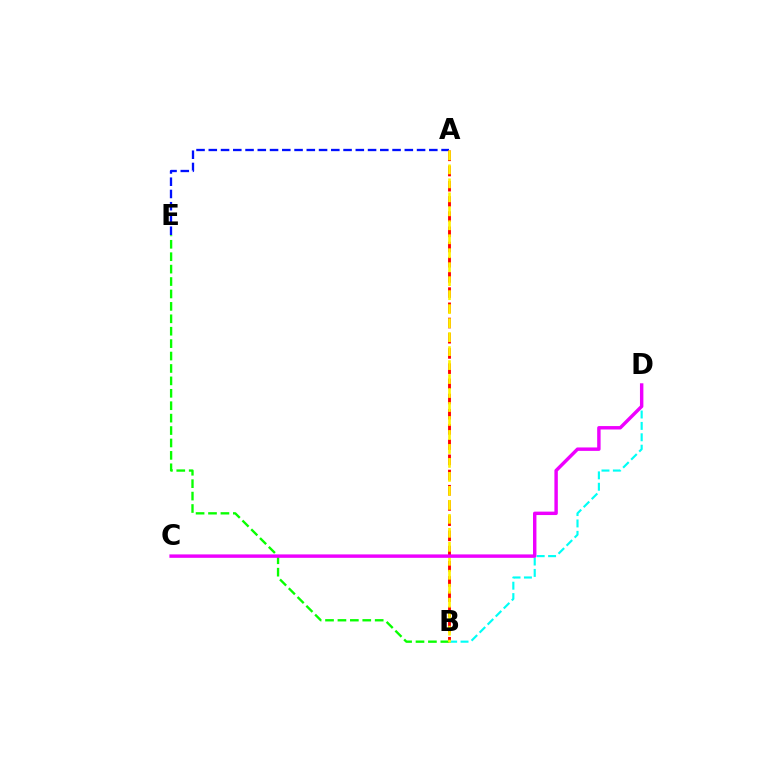{('A', 'E'): [{'color': '#0010ff', 'line_style': 'dashed', 'thickness': 1.66}], ('A', 'B'): [{'color': '#ff0000', 'line_style': 'dashed', 'thickness': 2.07}, {'color': '#fcf500', 'line_style': 'dashed', 'thickness': 1.9}], ('B', 'D'): [{'color': '#00fff6', 'line_style': 'dashed', 'thickness': 1.55}], ('B', 'E'): [{'color': '#08ff00', 'line_style': 'dashed', 'thickness': 1.69}], ('C', 'D'): [{'color': '#ee00ff', 'line_style': 'solid', 'thickness': 2.47}]}